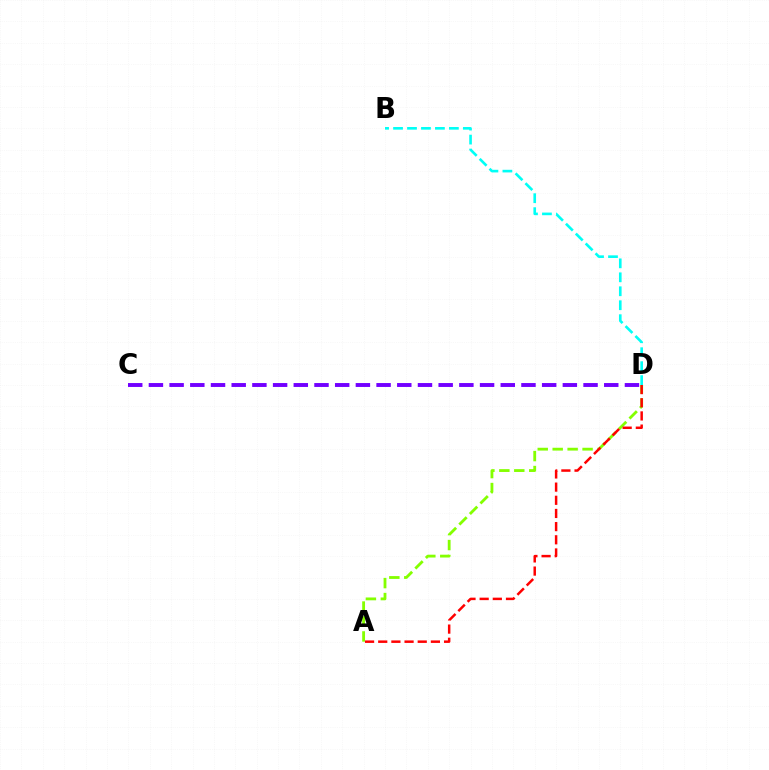{('A', 'D'): [{'color': '#84ff00', 'line_style': 'dashed', 'thickness': 2.03}, {'color': '#ff0000', 'line_style': 'dashed', 'thickness': 1.79}], ('C', 'D'): [{'color': '#7200ff', 'line_style': 'dashed', 'thickness': 2.81}], ('B', 'D'): [{'color': '#00fff6', 'line_style': 'dashed', 'thickness': 1.9}]}